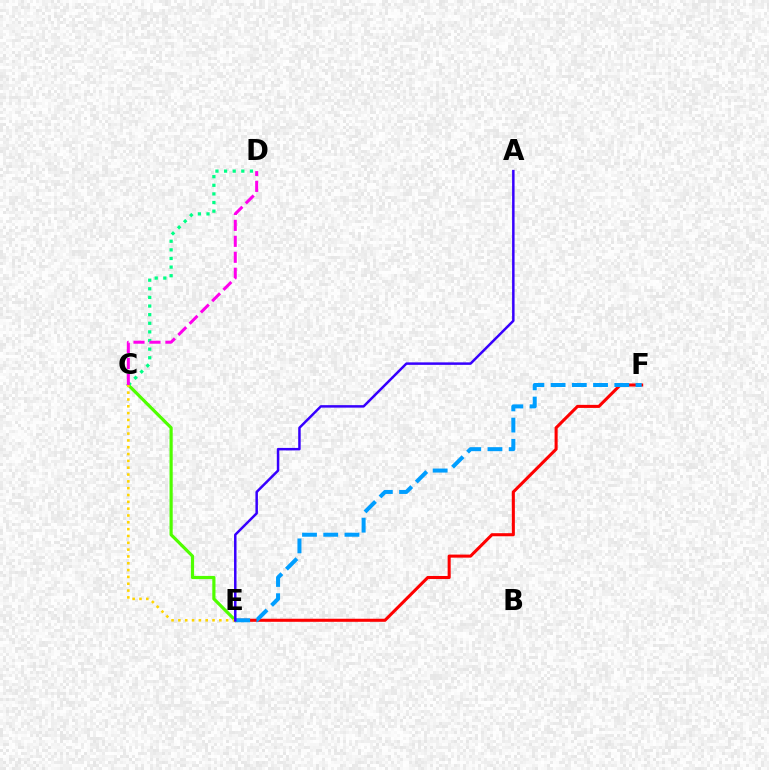{('C', 'E'): [{'color': '#4fff00', 'line_style': 'solid', 'thickness': 2.29}, {'color': '#ffd500', 'line_style': 'dotted', 'thickness': 1.85}], ('C', 'D'): [{'color': '#00ff86', 'line_style': 'dotted', 'thickness': 2.34}, {'color': '#ff00ed', 'line_style': 'dashed', 'thickness': 2.17}], ('E', 'F'): [{'color': '#ff0000', 'line_style': 'solid', 'thickness': 2.2}, {'color': '#009eff', 'line_style': 'dashed', 'thickness': 2.88}], ('A', 'E'): [{'color': '#3700ff', 'line_style': 'solid', 'thickness': 1.79}]}